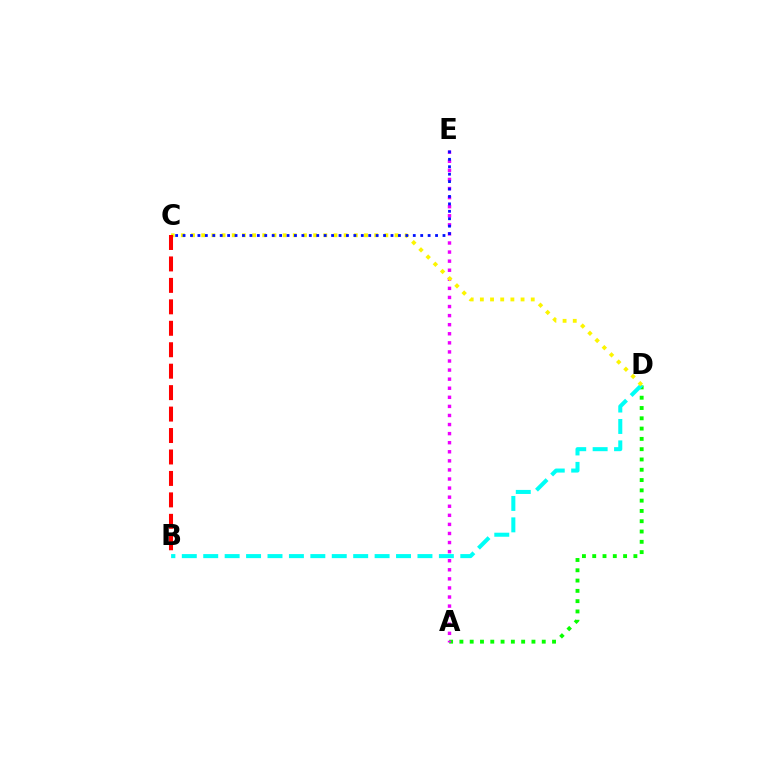{('A', 'D'): [{'color': '#08ff00', 'line_style': 'dotted', 'thickness': 2.8}], ('B', 'D'): [{'color': '#00fff6', 'line_style': 'dashed', 'thickness': 2.91}], ('A', 'E'): [{'color': '#ee00ff', 'line_style': 'dotted', 'thickness': 2.47}], ('C', 'D'): [{'color': '#fcf500', 'line_style': 'dotted', 'thickness': 2.76}], ('C', 'E'): [{'color': '#0010ff', 'line_style': 'dotted', 'thickness': 2.02}], ('B', 'C'): [{'color': '#ff0000', 'line_style': 'dashed', 'thickness': 2.91}]}